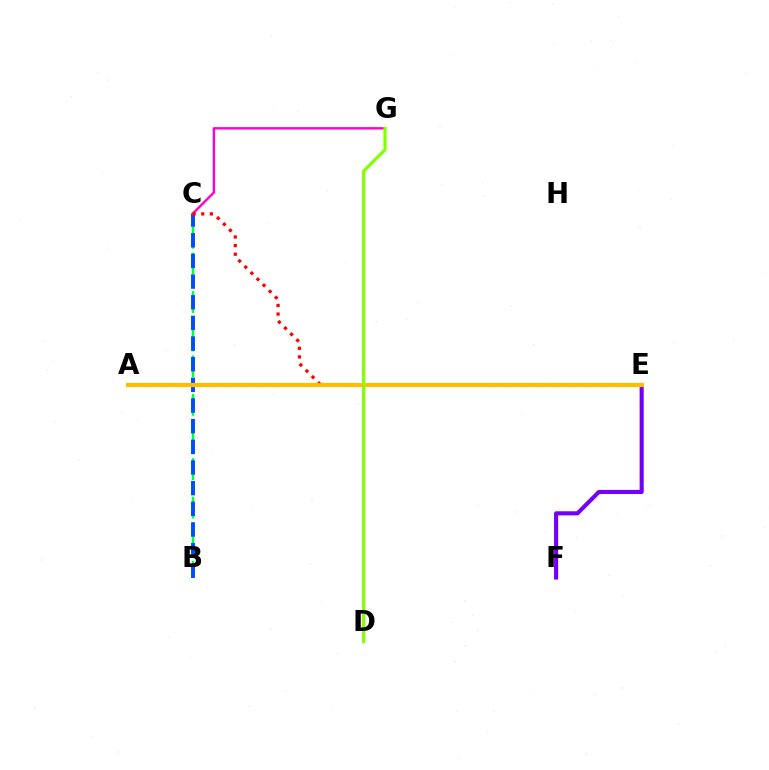{('B', 'C'): [{'color': '#00ff39', 'line_style': 'dashed', 'thickness': 1.75}, {'color': '#004bff', 'line_style': 'dashed', 'thickness': 2.81}], ('E', 'F'): [{'color': '#7200ff', 'line_style': 'solid', 'thickness': 2.95}], ('C', 'G'): [{'color': '#ff00cf', 'line_style': 'solid', 'thickness': 1.72}], ('A', 'E'): [{'color': '#00fff6', 'line_style': 'dashed', 'thickness': 2.22}, {'color': '#ffbd00', 'line_style': 'solid', 'thickness': 2.97}], ('C', 'E'): [{'color': '#ff0000', 'line_style': 'dotted', 'thickness': 2.34}], ('D', 'G'): [{'color': '#84ff00', 'line_style': 'solid', 'thickness': 2.29}]}